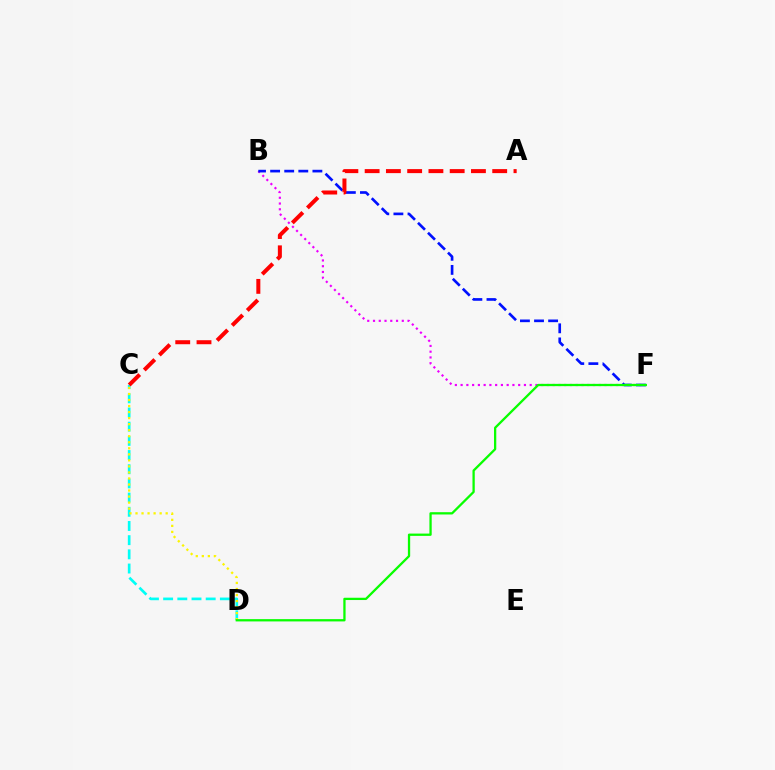{('C', 'D'): [{'color': '#00fff6', 'line_style': 'dashed', 'thickness': 1.93}, {'color': '#fcf500', 'line_style': 'dotted', 'thickness': 1.64}], ('B', 'F'): [{'color': '#ee00ff', 'line_style': 'dotted', 'thickness': 1.56}, {'color': '#0010ff', 'line_style': 'dashed', 'thickness': 1.91}], ('D', 'F'): [{'color': '#08ff00', 'line_style': 'solid', 'thickness': 1.65}], ('A', 'C'): [{'color': '#ff0000', 'line_style': 'dashed', 'thickness': 2.89}]}